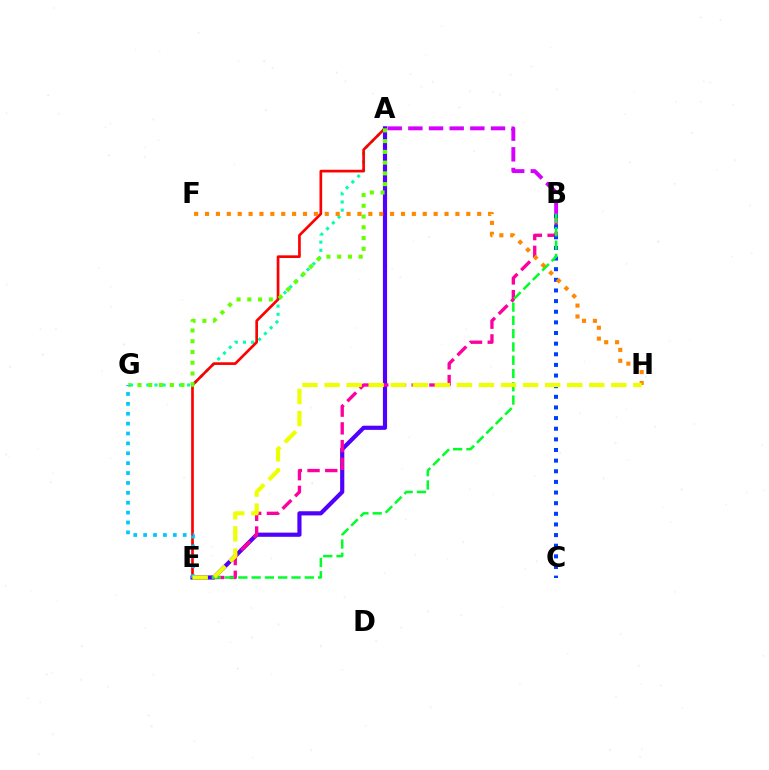{('A', 'G'): [{'color': '#00ffaf', 'line_style': 'dotted', 'thickness': 2.22}, {'color': '#66ff00', 'line_style': 'dotted', 'thickness': 2.92}], ('A', 'E'): [{'color': '#ff0000', 'line_style': 'solid', 'thickness': 1.93}, {'color': '#4f00ff', 'line_style': 'solid', 'thickness': 3.0}], ('B', 'E'): [{'color': '#ff00a0', 'line_style': 'dashed', 'thickness': 2.41}, {'color': '#00ff27', 'line_style': 'dashed', 'thickness': 1.8}], ('B', 'C'): [{'color': '#003fff', 'line_style': 'dotted', 'thickness': 2.89}], ('F', 'H'): [{'color': '#ff8800', 'line_style': 'dotted', 'thickness': 2.96}], ('A', 'B'): [{'color': '#d600ff', 'line_style': 'dashed', 'thickness': 2.81}], ('E', 'G'): [{'color': '#00c7ff', 'line_style': 'dotted', 'thickness': 2.69}], ('E', 'H'): [{'color': '#eeff00', 'line_style': 'dashed', 'thickness': 3.0}]}